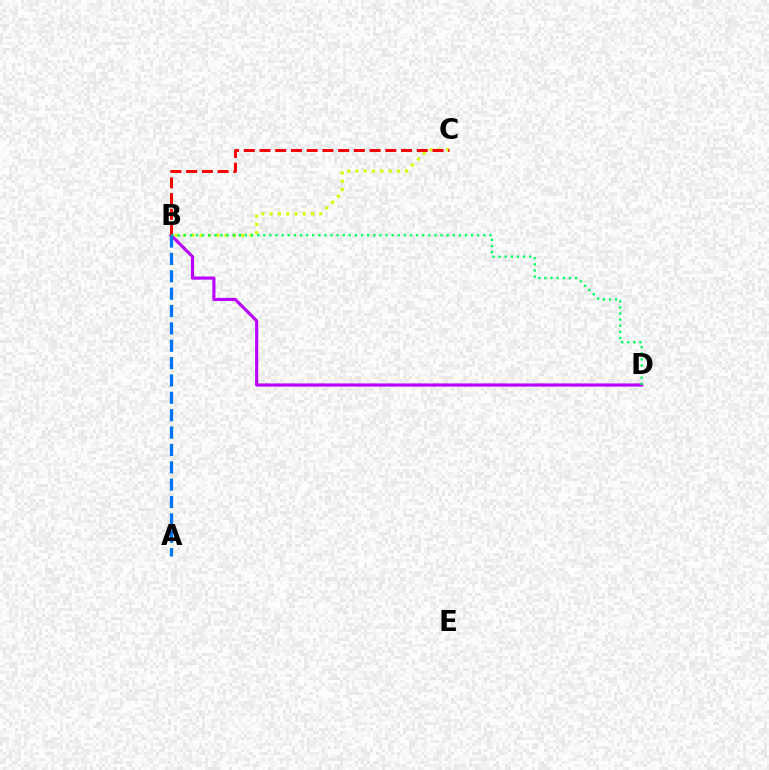{('B', 'C'): [{'color': '#d1ff00', 'line_style': 'dotted', 'thickness': 2.25}, {'color': '#ff0000', 'line_style': 'dashed', 'thickness': 2.14}], ('B', 'D'): [{'color': '#b900ff', 'line_style': 'solid', 'thickness': 2.27}, {'color': '#00ff5c', 'line_style': 'dotted', 'thickness': 1.66}], ('A', 'B'): [{'color': '#0074ff', 'line_style': 'dashed', 'thickness': 2.36}]}